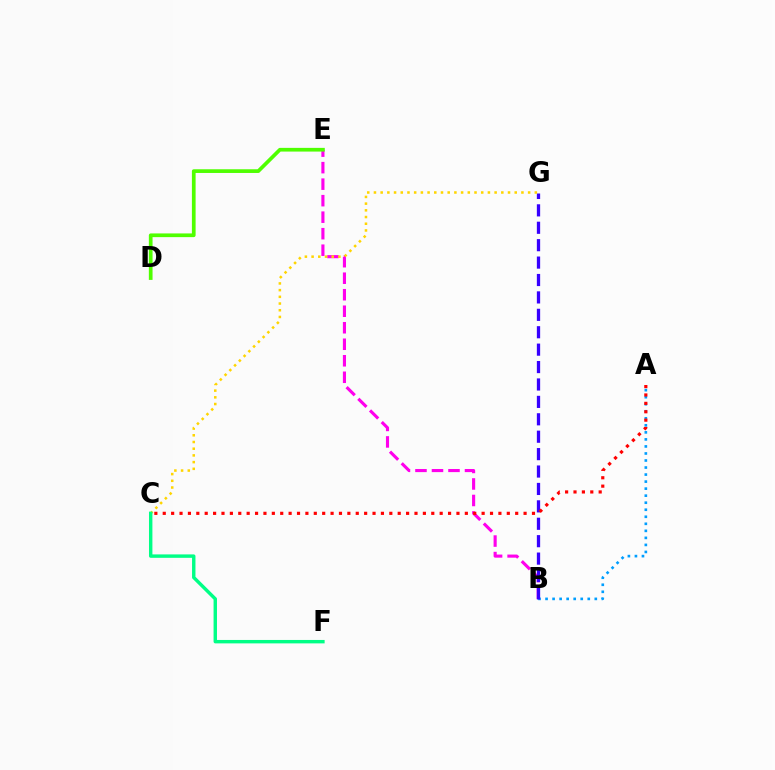{('A', 'B'): [{'color': '#009eff', 'line_style': 'dotted', 'thickness': 1.91}], ('B', 'E'): [{'color': '#ff00ed', 'line_style': 'dashed', 'thickness': 2.24}], ('B', 'G'): [{'color': '#3700ff', 'line_style': 'dashed', 'thickness': 2.37}], ('C', 'G'): [{'color': '#ffd500', 'line_style': 'dotted', 'thickness': 1.82}], ('C', 'F'): [{'color': '#00ff86', 'line_style': 'solid', 'thickness': 2.46}], ('A', 'C'): [{'color': '#ff0000', 'line_style': 'dotted', 'thickness': 2.28}], ('D', 'E'): [{'color': '#4fff00', 'line_style': 'solid', 'thickness': 2.67}]}